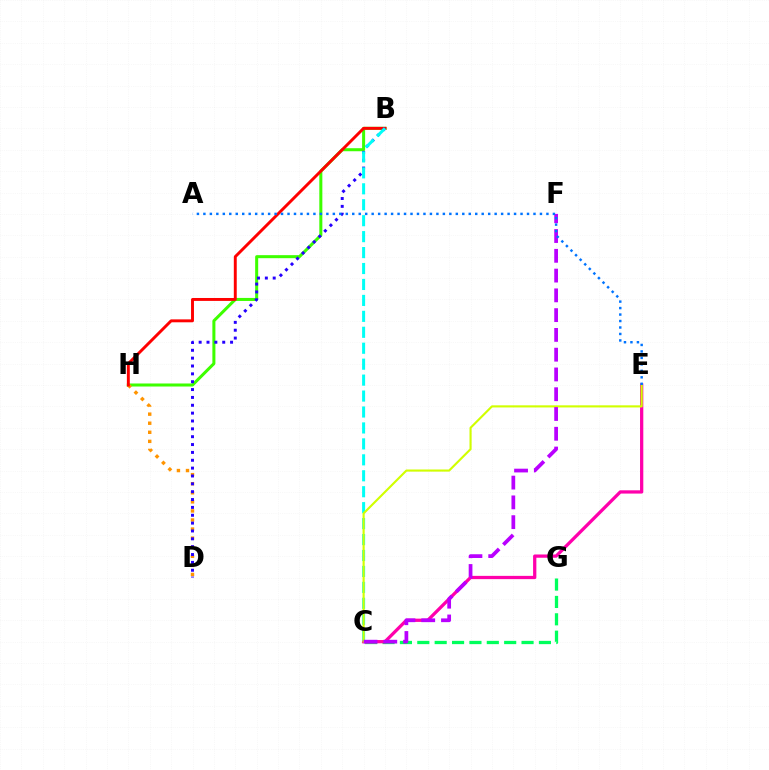{('C', 'G'): [{'color': '#00ff5c', 'line_style': 'dashed', 'thickness': 2.36}], ('B', 'H'): [{'color': '#3dff00', 'line_style': 'solid', 'thickness': 2.18}, {'color': '#ff0000', 'line_style': 'solid', 'thickness': 2.11}], ('D', 'H'): [{'color': '#ff9400', 'line_style': 'dotted', 'thickness': 2.47}], ('B', 'D'): [{'color': '#2500ff', 'line_style': 'dotted', 'thickness': 2.13}], ('C', 'E'): [{'color': '#ff00ac', 'line_style': 'solid', 'thickness': 2.35}, {'color': '#d1ff00', 'line_style': 'solid', 'thickness': 1.53}], ('B', 'C'): [{'color': '#00fff6', 'line_style': 'dashed', 'thickness': 2.17}], ('C', 'F'): [{'color': '#b900ff', 'line_style': 'dashed', 'thickness': 2.69}], ('A', 'E'): [{'color': '#0074ff', 'line_style': 'dotted', 'thickness': 1.76}]}